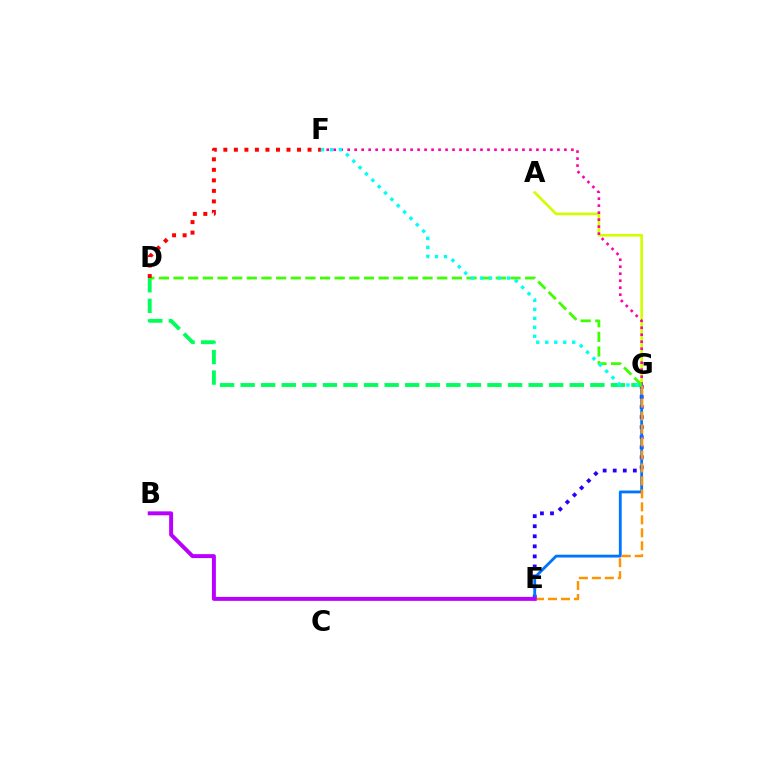{('A', 'G'): [{'color': '#d1ff00', 'line_style': 'solid', 'thickness': 1.92}], ('E', 'G'): [{'color': '#2500ff', 'line_style': 'dotted', 'thickness': 2.73}, {'color': '#0074ff', 'line_style': 'solid', 'thickness': 2.03}, {'color': '#ff9400', 'line_style': 'dashed', 'thickness': 1.76}], ('D', 'G'): [{'color': '#00ff5c', 'line_style': 'dashed', 'thickness': 2.79}, {'color': '#3dff00', 'line_style': 'dashed', 'thickness': 1.99}], ('F', 'G'): [{'color': '#ff00ac', 'line_style': 'dotted', 'thickness': 1.9}, {'color': '#00fff6', 'line_style': 'dotted', 'thickness': 2.44}], ('B', 'E'): [{'color': '#b900ff', 'line_style': 'solid', 'thickness': 2.85}], ('D', 'F'): [{'color': '#ff0000', 'line_style': 'dotted', 'thickness': 2.86}]}